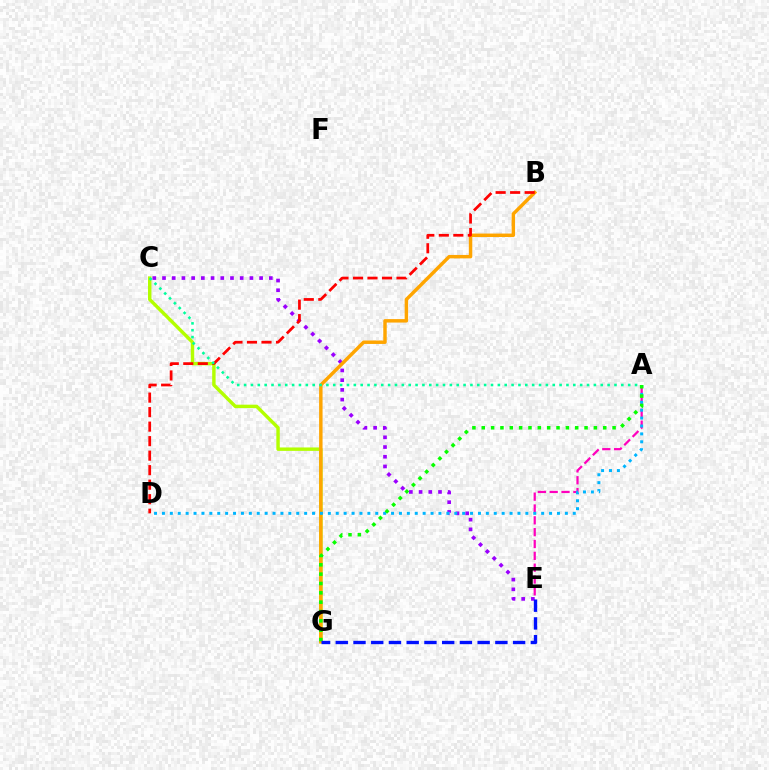{('C', 'G'): [{'color': '#b3ff00', 'line_style': 'solid', 'thickness': 2.46}], ('C', 'E'): [{'color': '#9b00ff', 'line_style': 'dotted', 'thickness': 2.64}], ('B', 'G'): [{'color': '#ffa500', 'line_style': 'solid', 'thickness': 2.48}], ('A', 'E'): [{'color': '#ff00bd', 'line_style': 'dashed', 'thickness': 1.61}], ('A', 'D'): [{'color': '#00b5ff', 'line_style': 'dotted', 'thickness': 2.15}], ('A', 'G'): [{'color': '#08ff00', 'line_style': 'dotted', 'thickness': 2.54}], ('B', 'D'): [{'color': '#ff0000', 'line_style': 'dashed', 'thickness': 1.97}], ('E', 'G'): [{'color': '#0010ff', 'line_style': 'dashed', 'thickness': 2.41}], ('A', 'C'): [{'color': '#00ff9d', 'line_style': 'dotted', 'thickness': 1.86}]}